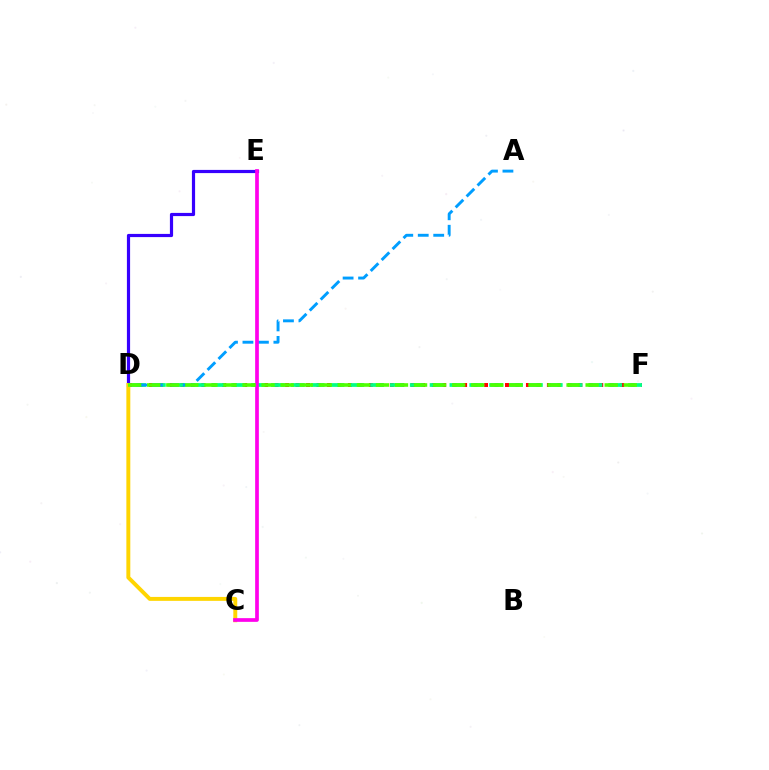{('D', 'E'): [{'color': '#3700ff', 'line_style': 'solid', 'thickness': 2.3}], ('D', 'F'): [{'color': '#ff0000', 'line_style': 'dotted', 'thickness': 2.85}, {'color': '#00ff86', 'line_style': 'dashed', 'thickness': 2.7}, {'color': '#4fff00', 'line_style': 'dashed', 'thickness': 2.59}], ('A', 'D'): [{'color': '#009eff', 'line_style': 'dashed', 'thickness': 2.1}], ('C', 'D'): [{'color': '#ffd500', 'line_style': 'solid', 'thickness': 2.83}], ('C', 'E'): [{'color': '#ff00ed', 'line_style': 'solid', 'thickness': 2.66}]}